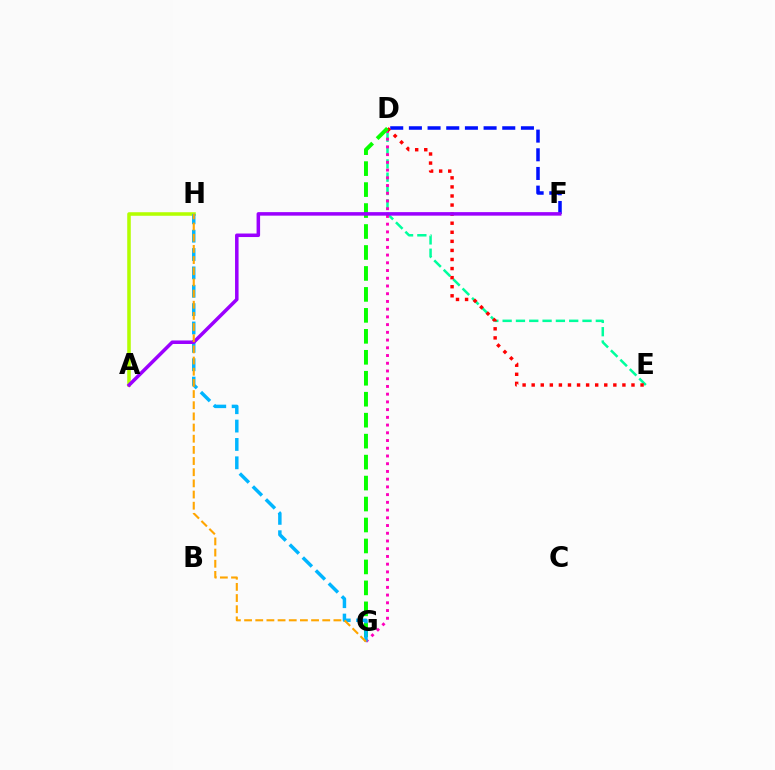{('D', 'E'): [{'color': '#00ff9d', 'line_style': 'dashed', 'thickness': 1.81}, {'color': '#ff0000', 'line_style': 'dotted', 'thickness': 2.47}], ('A', 'H'): [{'color': '#b3ff00', 'line_style': 'solid', 'thickness': 2.55}], ('D', 'G'): [{'color': '#ff00bd', 'line_style': 'dotted', 'thickness': 2.1}, {'color': '#08ff00', 'line_style': 'dashed', 'thickness': 2.85}], ('D', 'F'): [{'color': '#0010ff', 'line_style': 'dashed', 'thickness': 2.54}], ('G', 'H'): [{'color': '#00b5ff', 'line_style': 'dashed', 'thickness': 2.5}, {'color': '#ffa500', 'line_style': 'dashed', 'thickness': 1.52}], ('A', 'F'): [{'color': '#9b00ff', 'line_style': 'solid', 'thickness': 2.53}]}